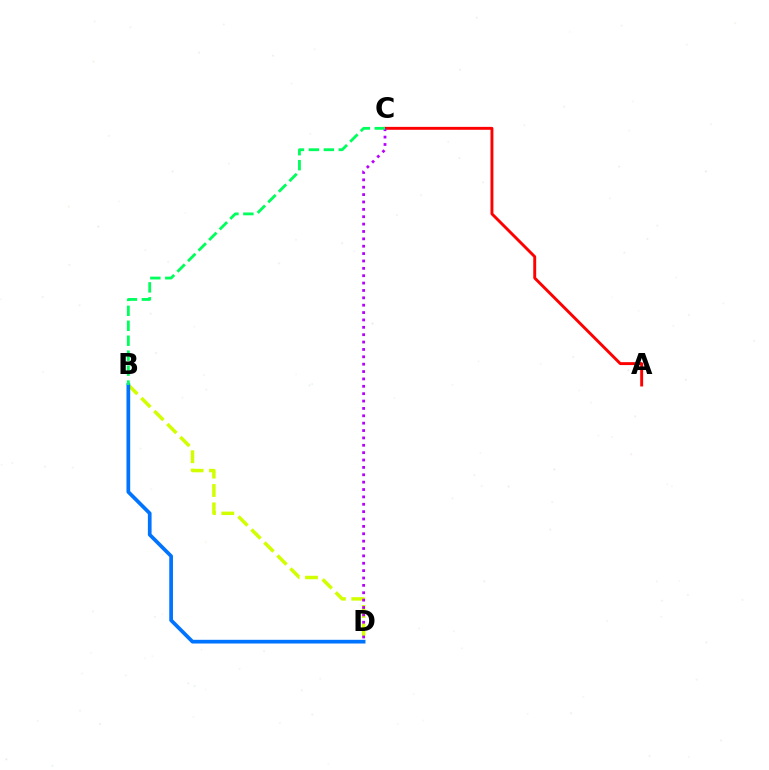{('B', 'D'): [{'color': '#d1ff00', 'line_style': 'dashed', 'thickness': 2.5}, {'color': '#0074ff', 'line_style': 'solid', 'thickness': 2.67}], ('A', 'C'): [{'color': '#ff0000', 'line_style': 'solid', 'thickness': 2.1}], ('C', 'D'): [{'color': '#b900ff', 'line_style': 'dotted', 'thickness': 2.0}], ('B', 'C'): [{'color': '#00ff5c', 'line_style': 'dashed', 'thickness': 2.03}]}